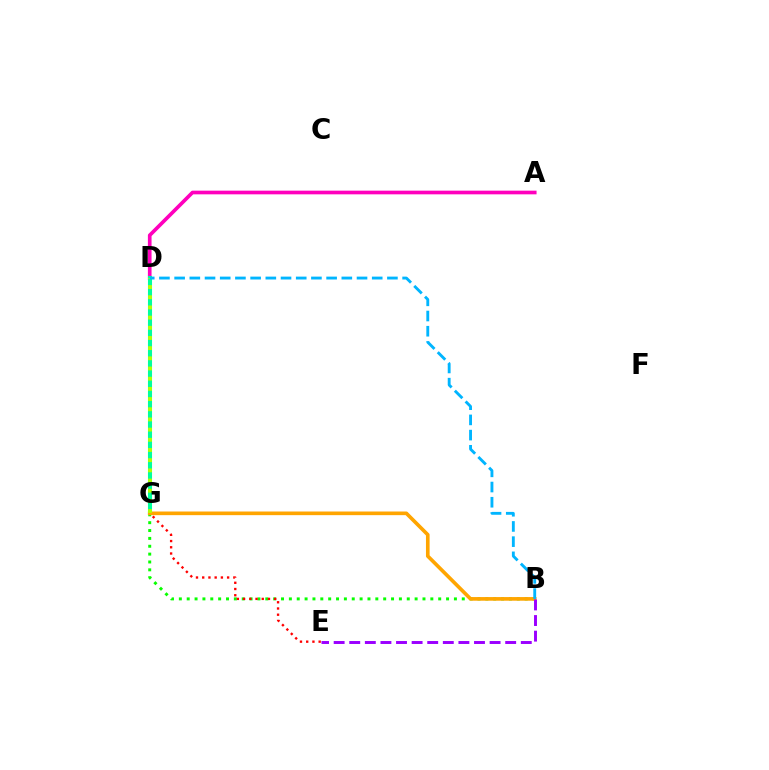{('A', 'D'): [{'color': '#ff00bd', 'line_style': 'solid', 'thickness': 2.64}], ('B', 'G'): [{'color': '#08ff00', 'line_style': 'dotted', 'thickness': 2.14}, {'color': '#ffa500', 'line_style': 'solid', 'thickness': 2.62}], ('D', 'G'): [{'color': '#0010ff', 'line_style': 'dotted', 'thickness': 2.78}, {'color': '#00ff9d', 'line_style': 'solid', 'thickness': 2.93}, {'color': '#b3ff00', 'line_style': 'dotted', 'thickness': 2.77}], ('E', 'G'): [{'color': '#ff0000', 'line_style': 'dotted', 'thickness': 1.69}], ('B', 'D'): [{'color': '#00b5ff', 'line_style': 'dashed', 'thickness': 2.06}], ('B', 'E'): [{'color': '#9b00ff', 'line_style': 'dashed', 'thickness': 2.12}]}